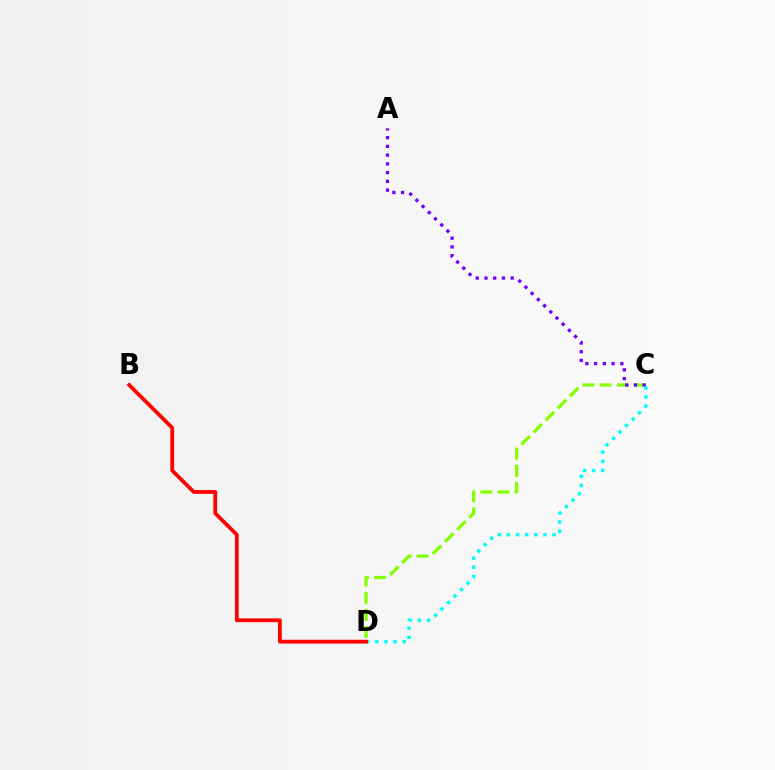{('C', 'D'): [{'color': '#84ff00', 'line_style': 'dashed', 'thickness': 2.33}, {'color': '#00fff6', 'line_style': 'dotted', 'thickness': 2.48}], ('A', 'C'): [{'color': '#7200ff', 'line_style': 'dotted', 'thickness': 2.38}], ('B', 'D'): [{'color': '#ff0000', 'line_style': 'solid', 'thickness': 2.72}]}